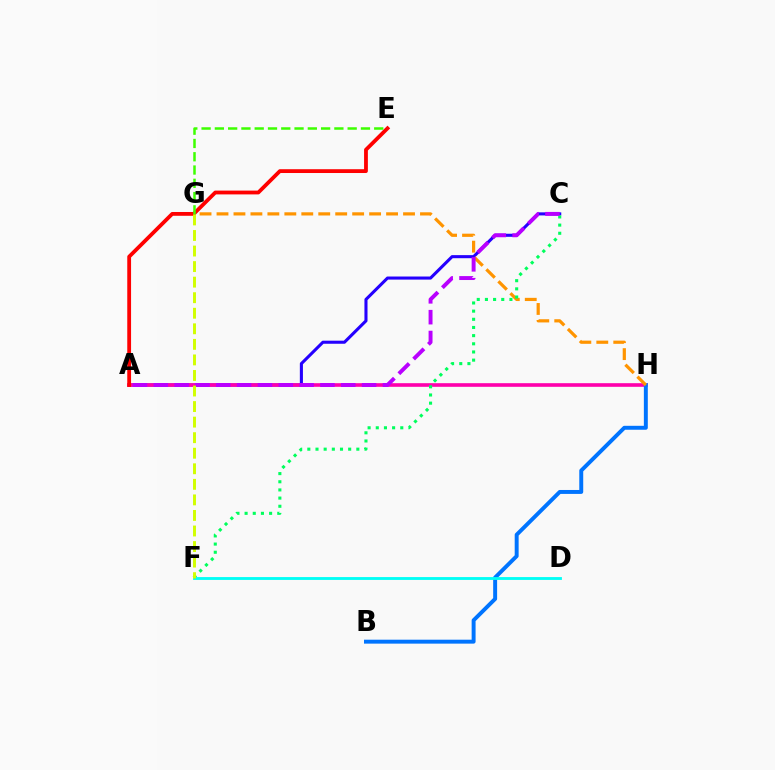{('A', 'C'): [{'color': '#2500ff', 'line_style': 'solid', 'thickness': 2.22}, {'color': '#b900ff', 'line_style': 'dashed', 'thickness': 2.83}], ('A', 'H'): [{'color': '#ff00ac', 'line_style': 'solid', 'thickness': 2.61}], ('B', 'H'): [{'color': '#0074ff', 'line_style': 'solid', 'thickness': 2.83}], ('D', 'F'): [{'color': '#00fff6', 'line_style': 'solid', 'thickness': 2.05}], ('G', 'H'): [{'color': '#ff9400', 'line_style': 'dashed', 'thickness': 2.3}], ('A', 'E'): [{'color': '#ff0000', 'line_style': 'solid', 'thickness': 2.74}], ('E', 'G'): [{'color': '#3dff00', 'line_style': 'dashed', 'thickness': 1.8}], ('C', 'F'): [{'color': '#00ff5c', 'line_style': 'dotted', 'thickness': 2.22}], ('F', 'G'): [{'color': '#d1ff00', 'line_style': 'dashed', 'thickness': 2.11}]}